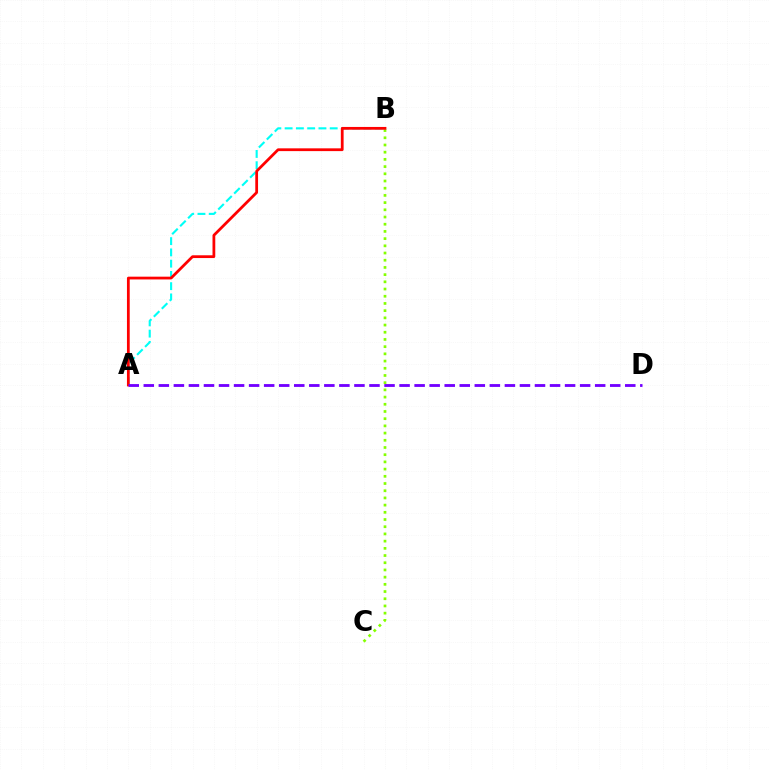{('A', 'B'): [{'color': '#00fff6', 'line_style': 'dashed', 'thickness': 1.53}, {'color': '#ff0000', 'line_style': 'solid', 'thickness': 2.0}], ('B', 'C'): [{'color': '#84ff00', 'line_style': 'dotted', 'thickness': 1.96}], ('A', 'D'): [{'color': '#7200ff', 'line_style': 'dashed', 'thickness': 2.04}]}